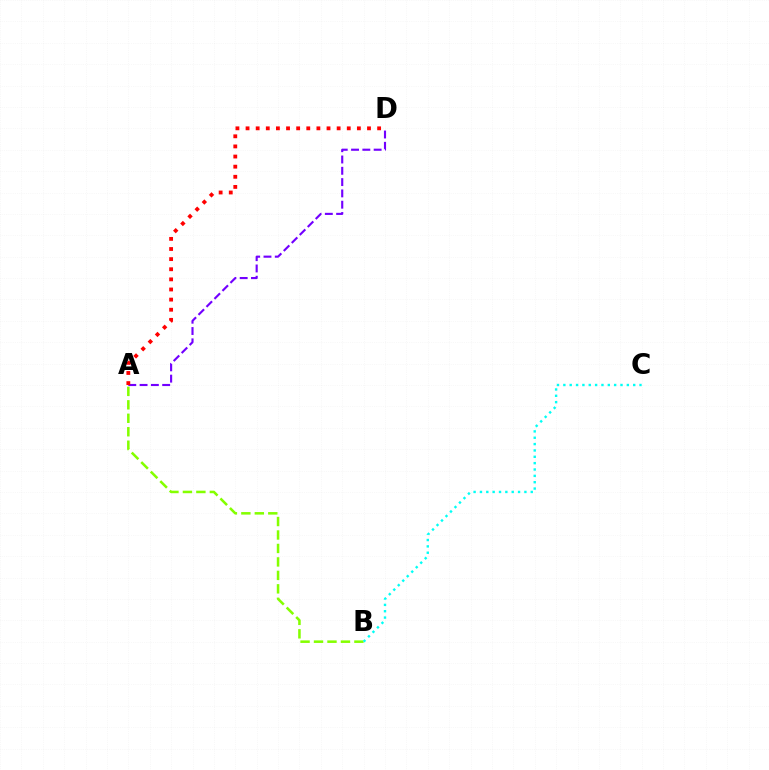{('A', 'D'): [{'color': '#7200ff', 'line_style': 'dashed', 'thickness': 1.53}, {'color': '#ff0000', 'line_style': 'dotted', 'thickness': 2.75}], ('A', 'B'): [{'color': '#84ff00', 'line_style': 'dashed', 'thickness': 1.83}], ('B', 'C'): [{'color': '#00fff6', 'line_style': 'dotted', 'thickness': 1.73}]}